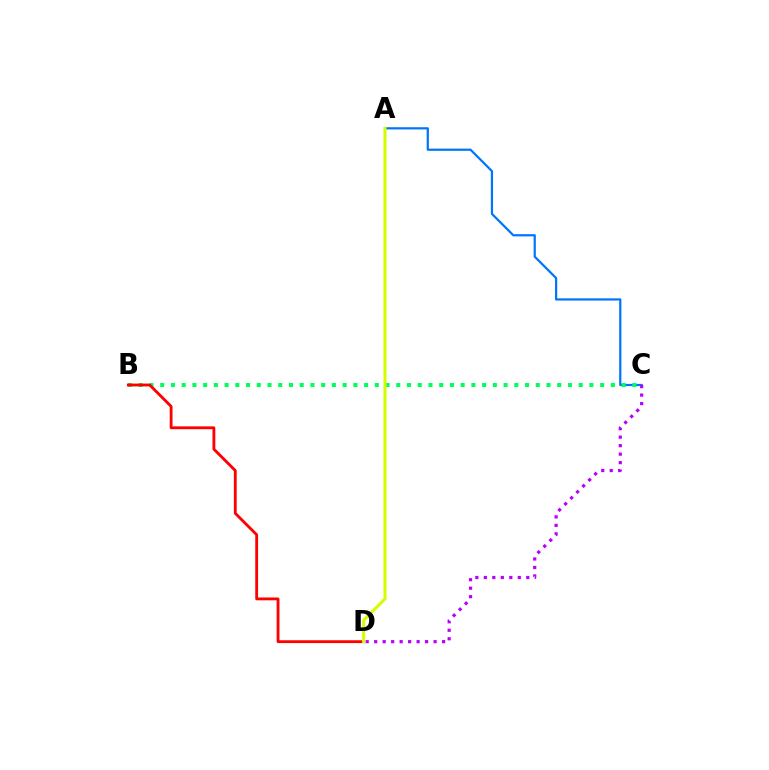{('A', 'C'): [{'color': '#0074ff', 'line_style': 'solid', 'thickness': 1.6}], ('C', 'D'): [{'color': '#b900ff', 'line_style': 'dotted', 'thickness': 2.31}], ('B', 'C'): [{'color': '#00ff5c', 'line_style': 'dotted', 'thickness': 2.92}], ('B', 'D'): [{'color': '#ff0000', 'line_style': 'solid', 'thickness': 2.04}], ('A', 'D'): [{'color': '#d1ff00', 'line_style': 'solid', 'thickness': 2.18}]}